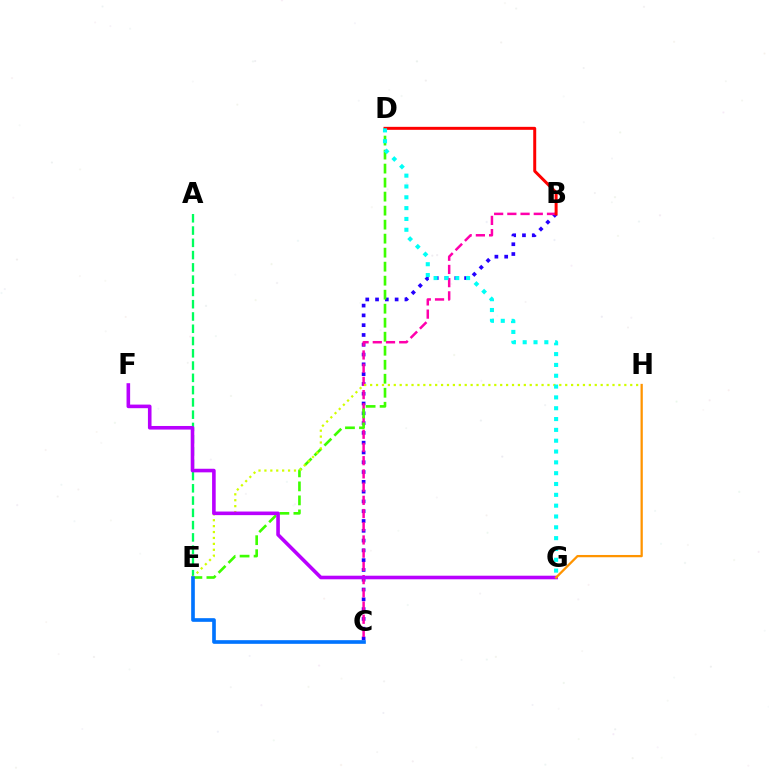{('B', 'C'): [{'color': '#2500ff', 'line_style': 'dotted', 'thickness': 2.66}, {'color': '#ff00ac', 'line_style': 'dashed', 'thickness': 1.8}], ('A', 'E'): [{'color': '#00ff5c', 'line_style': 'dashed', 'thickness': 1.67}], ('D', 'E'): [{'color': '#3dff00', 'line_style': 'dashed', 'thickness': 1.9}], ('B', 'D'): [{'color': '#ff0000', 'line_style': 'solid', 'thickness': 2.14}], ('E', 'H'): [{'color': '#d1ff00', 'line_style': 'dotted', 'thickness': 1.61}], ('F', 'G'): [{'color': '#b900ff', 'line_style': 'solid', 'thickness': 2.59}], ('D', 'G'): [{'color': '#00fff6', 'line_style': 'dotted', 'thickness': 2.94}], ('G', 'H'): [{'color': '#ff9400', 'line_style': 'solid', 'thickness': 1.64}], ('C', 'E'): [{'color': '#0074ff', 'line_style': 'solid', 'thickness': 2.63}]}